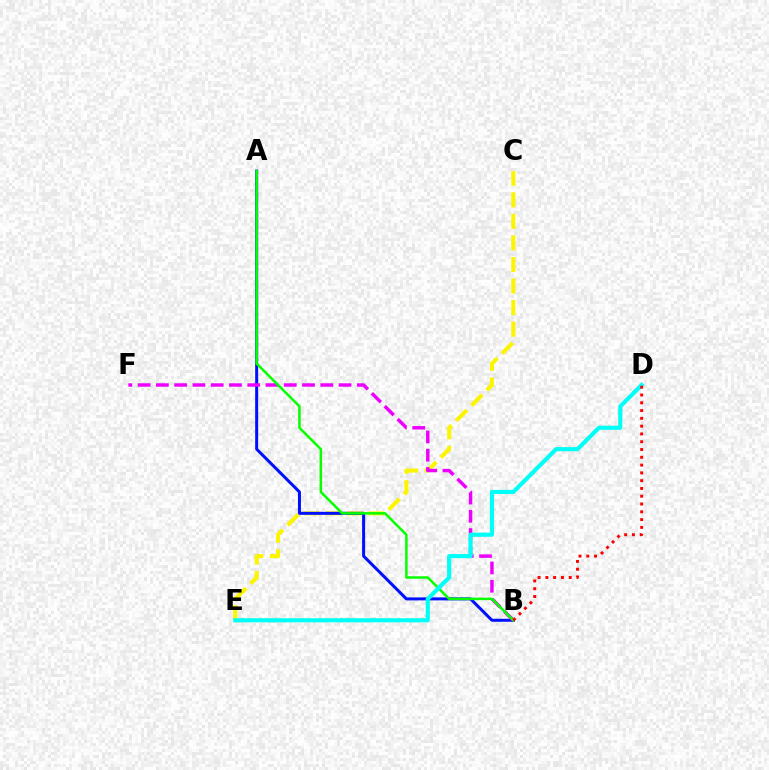{('C', 'E'): [{'color': '#fcf500', 'line_style': 'dashed', 'thickness': 2.93}], ('A', 'B'): [{'color': '#0010ff', 'line_style': 'solid', 'thickness': 2.17}, {'color': '#08ff00', 'line_style': 'solid', 'thickness': 1.81}], ('B', 'F'): [{'color': '#ee00ff', 'line_style': 'dashed', 'thickness': 2.48}], ('D', 'E'): [{'color': '#00fff6', 'line_style': 'solid', 'thickness': 2.98}], ('B', 'D'): [{'color': '#ff0000', 'line_style': 'dotted', 'thickness': 2.12}]}